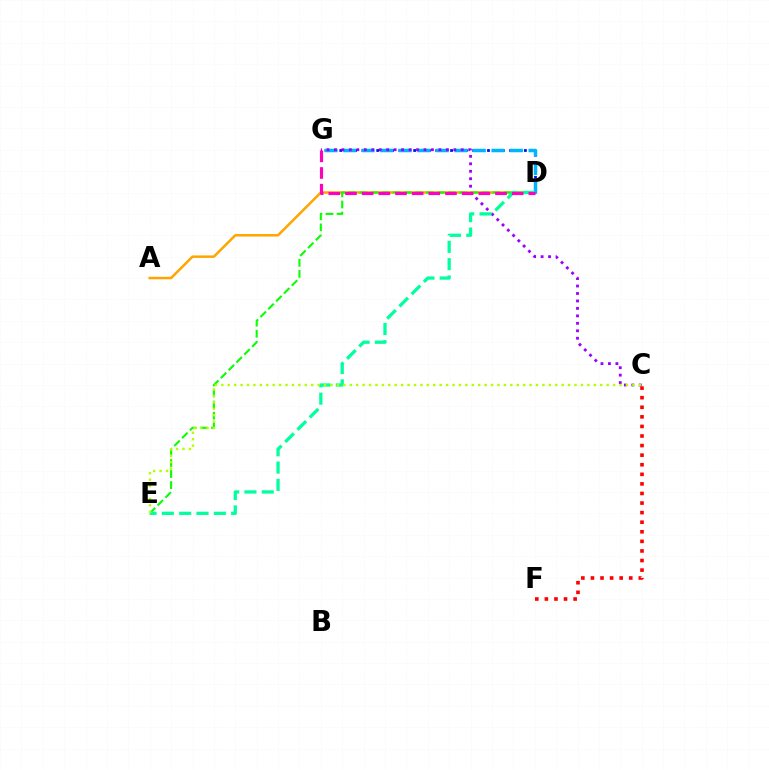{('A', 'D'): [{'color': '#ffa500', 'line_style': 'solid', 'thickness': 1.8}], ('D', 'E'): [{'color': '#08ff00', 'line_style': 'dashed', 'thickness': 1.5}, {'color': '#00ff9d', 'line_style': 'dashed', 'thickness': 2.35}], ('D', 'G'): [{'color': '#0010ff', 'line_style': 'dotted', 'thickness': 2.01}, {'color': '#00b5ff', 'line_style': 'dashed', 'thickness': 2.52}, {'color': '#ff00bd', 'line_style': 'dashed', 'thickness': 2.26}], ('C', 'G'): [{'color': '#9b00ff', 'line_style': 'dotted', 'thickness': 2.03}], ('C', 'E'): [{'color': '#b3ff00', 'line_style': 'dotted', 'thickness': 1.74}], ('C', 'F'): [{'color': '#ff0000', 'line_style': 'dotted', 'thickness': 2.6}]}